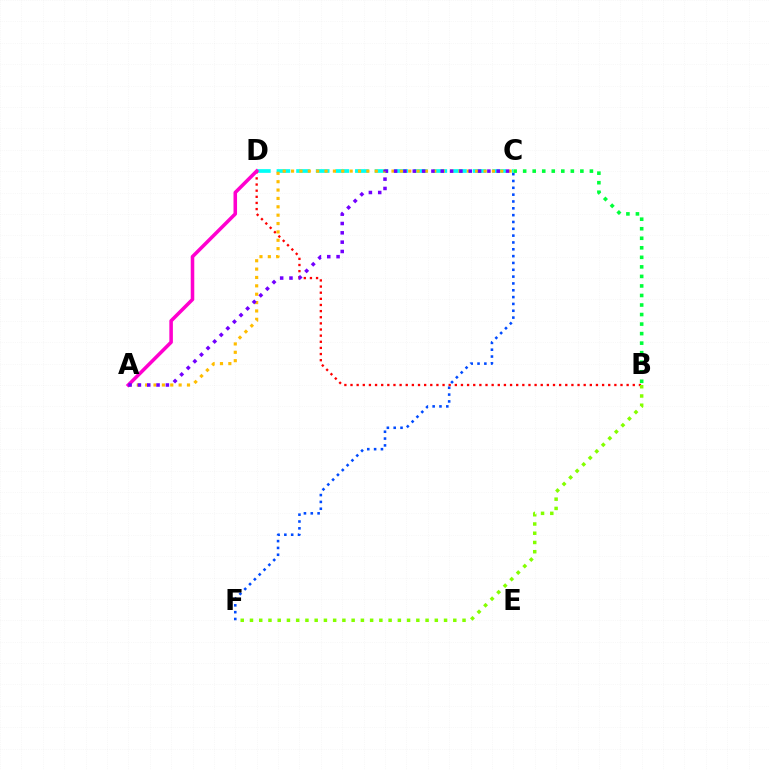{('C', 'D'): [{'color': '#00fff6', 'line_style': 'dashed', 'thickness': 2.66}], ('C', 'F'): [{'color': '#004bff', 'line_style': 'dotted', 'thickness': 1.86}], ('B', 'D'): [{'color': '#ff0000', 'line_style': 'dotted', 'thickness': 1.67}], ('B', 'C'): [{'color': '#00ff39', 'line_style': 'dotted', 'thickness': 2.59}], ('A', 'C'): [{'color': '#ffbd00', 'line_style': 'dotted', 'thickness': 2.27}, {'color': '#7200ff', 'line_style': 'dotted', 'thickness': 2.53}], ('A', 'D'): [{'color': '#ff00cf', 'line_style': 'solid', 'thickness': 2.56}], ('B', 'F'): [{'color': '#84ff00', 'line_style': 'dotted', 'thickness': 2.51}]}